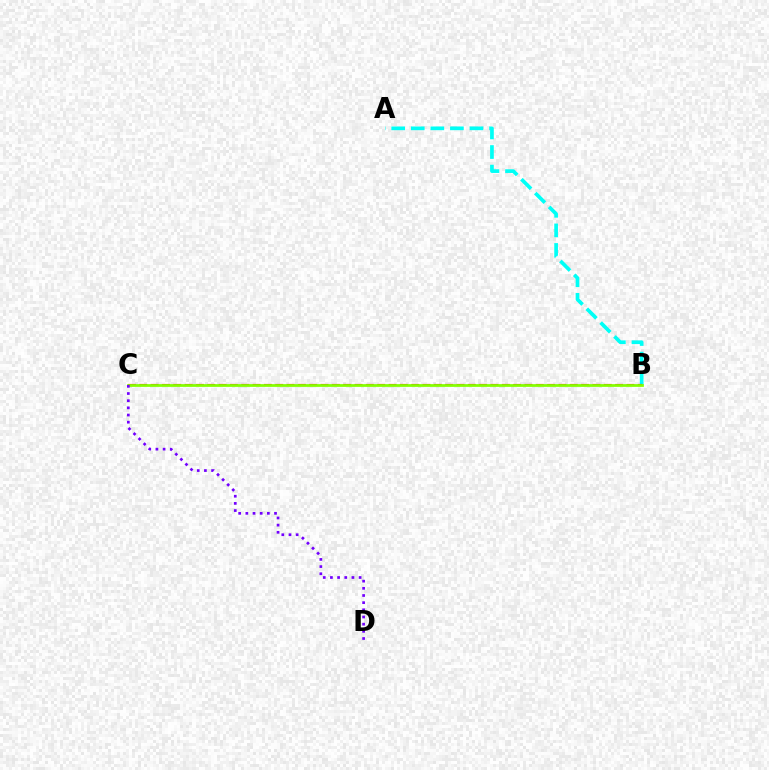{('A', 'B'): [{'color': '#00fff6', 'line_style': 'dashed', 'thickness': 2.66}], ('B', 'C'): [{'color': '#ff0000', 'line_style': 'dashed', 'thickness': 1.54}, {'color': '#84ff00', 'line_style': 'solid', 'thickness': 1.97}], ('C', 'D'): [{'color': '#7200ff', 'line_style': 'dotted', 'thickness': 1.95}]}